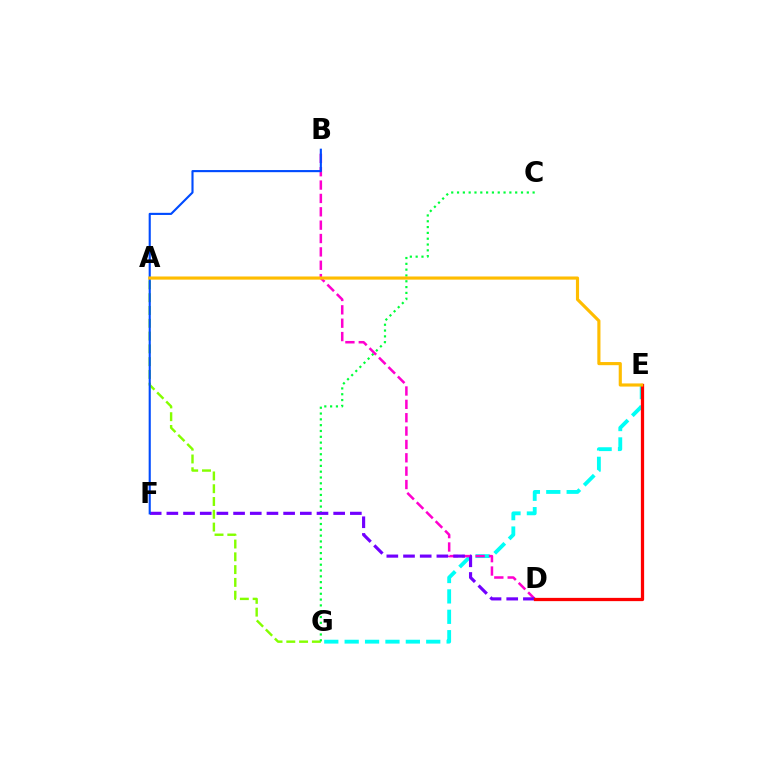{('E', 'G'): [{'color': '#00fff6', 'line_style': 'dashed', 'thickness': 2.77}], ('A', 'G'): [{'color': '#84ff00', 'line_style': 'dashed', 'thickness': 1.74}], ('C', 'G'): [{'color': '#00ff39', 'line_style': 'dotted', 'thickness': 1.58}], ('B', 'D'): [{'color': '#ff00cf', 'line_style': 'dashed', 'thickness': 1.82}], ('D', 'F'): [{'color': '#7200ff', 'line_style': 'dashed', 'thickness': 2.27}], ('B', 'F'): [{'color': '#004bff', 'line_style': 'solid', 'thickness': 1.53}], ('D', 'E'): [{'color': '#ff0000', 'line_style': 'solid', 'thickness': 2.35}], ('A', 'E'): [{'color': '#ffbd00', 'line_style': 'solid', 'thickness': 2.26}]}